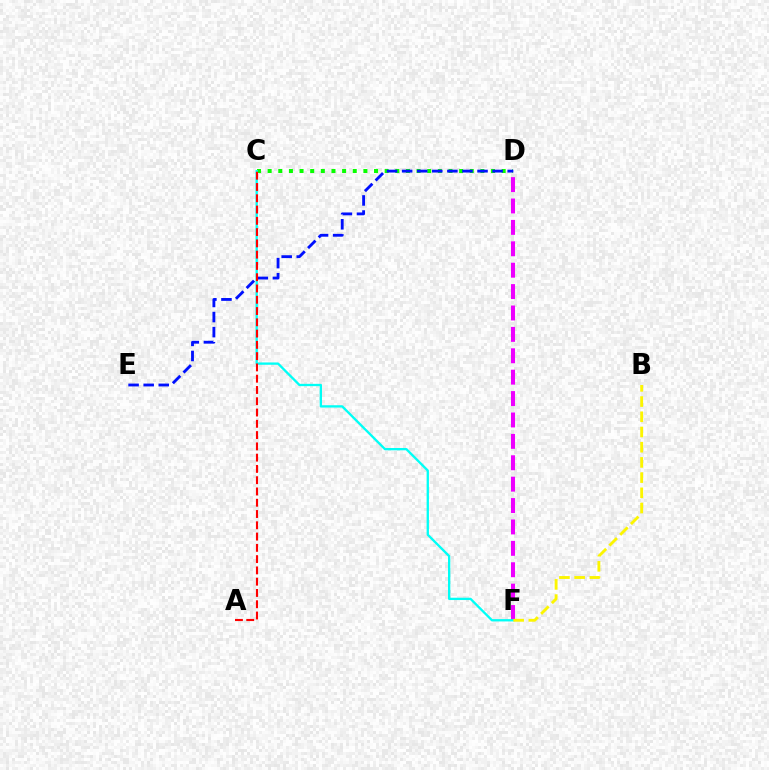{('C', 'D'): [{'color': '#08ff00', 'line_style': 'dotted', 'thickness': 2.89}], ('D', 'F'): [{'color': '#ee00ff', 'line_style': 'dashed', 'thickness': 2.91}], ('C', 'F'): [{'color': '#00fff6', 'line_style': 'solid', 'thickness': 1.67}], ('D', 'E'): [{'color': '#0010ff', 'line_style': 'dashed', 'thickness': 2.05}], ('A', 'C'): [{'color': '#ff0000', 'line_style': 'dashed', 'thickness': 1.53}], ('B', 'F'): [{'color': '#fcf500', 'line_style': 'dashed', 'thickness': 2.07}]}